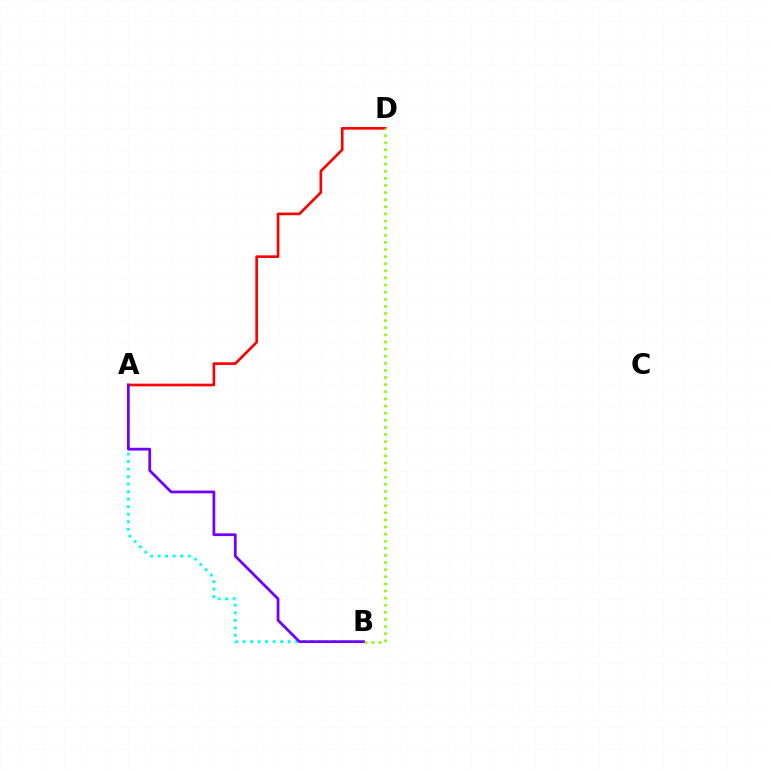{('A', 'B'): [{'color': '#00fff6', 'line_style': 'dotted', 'thickness': 2.04}, {'color': '#7200ff', 'line_style': 'solid', 'thickness': 1.98}], ('A', 'D'): [{'color': '#ff0000', 'line_style': 'solid', 'thickness': 1.91}], ('B', 'D'): [{'color': '#84ff00', 'line_style': 'dotted', 'thickness': 1.93}]}